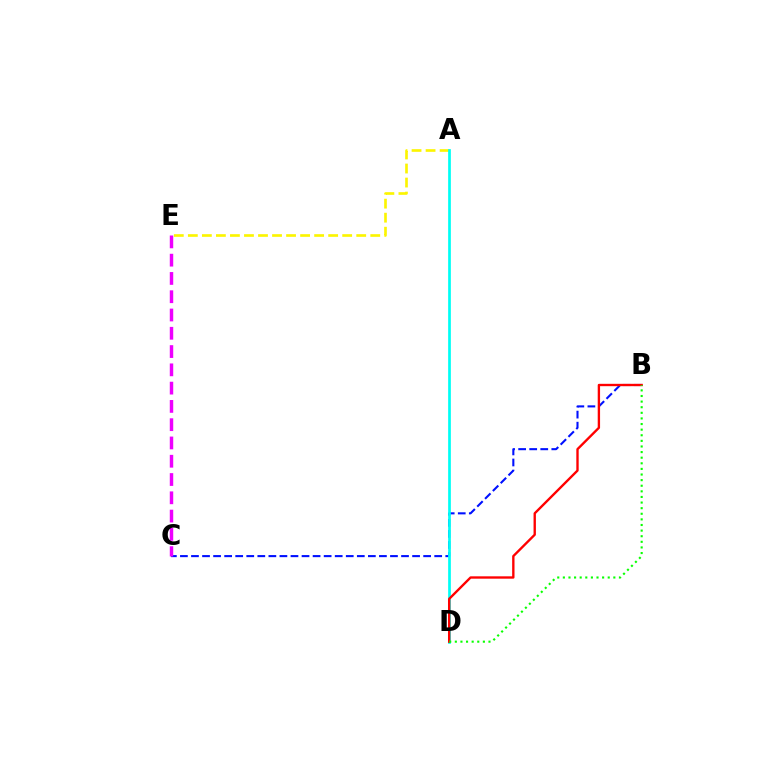{('B', 'C'): [{'color': '#0010ff', 'line_style': 'dashed', 'thickness': 1.5}], ('A', 'E'): [{'color': '#fcf500', 'line_style': 'dashed', 'thickness': 1.91}], ('A', 'D'): [{'color': '#00fff6', 'line_style': 'solid', 'thickness': 1.96}], ('B', 'D'): [{'color': '#ff0000', 'line_style': 'solid', 'thickness': 1.7}, {'color': '#08ff00', 'line_style': 'dotted', 'thickness': 1.52}], ('C', 'E'): [{'color': '#ee00ff', 'line_style': 'dashed', 'thickness': 2.48}]}